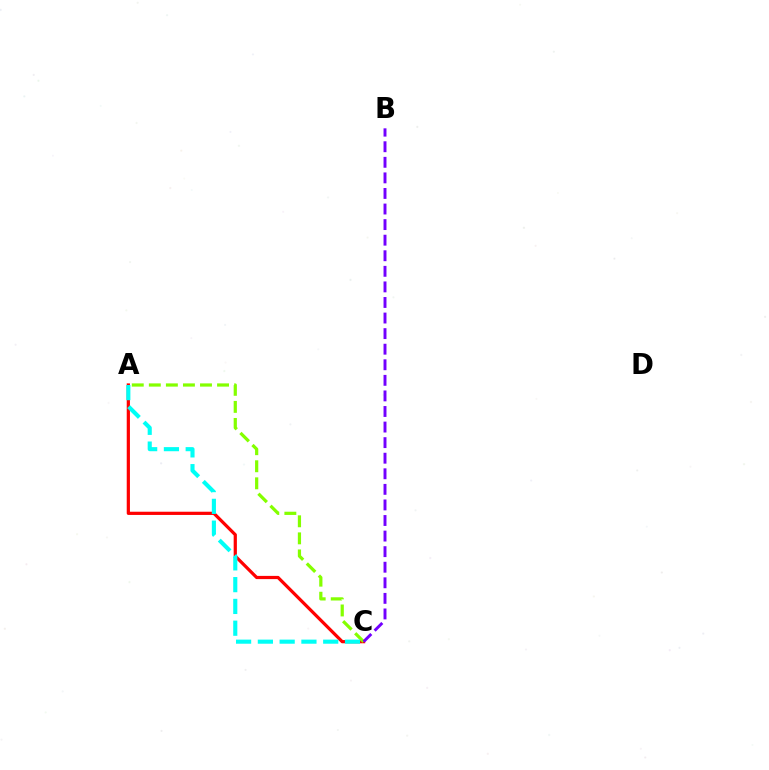{('A', 'C'): [{'color': '#ff0000', 'line_style': 'solid', 'thickness': 2.32}, {'color': '#84ff00', 'line_style': 'dashed', 'thickness': 2.32}, {'color': '#00fff6', 'line_style': 'dashed', 'thickness': 2.96}], ('B', 'C'): [{'color': '#7200ff', 'line_style': 'dashed', 'thickness': 2.12}]}